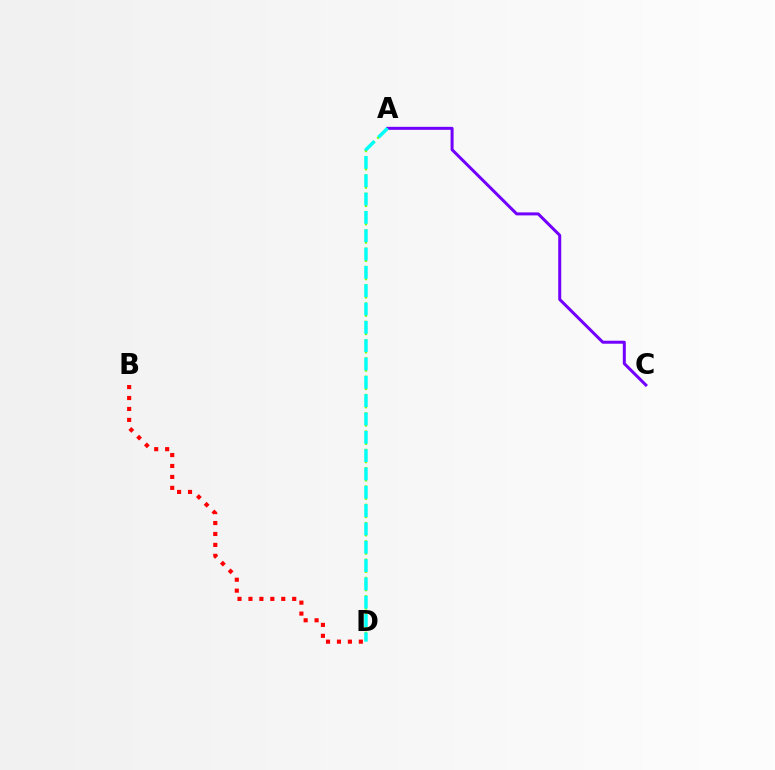{('B', 'D'): [{'color': '#ff0000', 'line_style': 'dotted', 'thickness': 2.97}], ('A', 'C'): [{'color': '#7200ff', 'line_style': 'solid', 'thickness': 2.16}], ('A', 'D'): [{'color': '#84ff00', 'line_style': 'dotted', 'thickness': 1.66}, {'color': '#00fff6', 'line_style': 'dashed', 'thickness': 2.49}]}